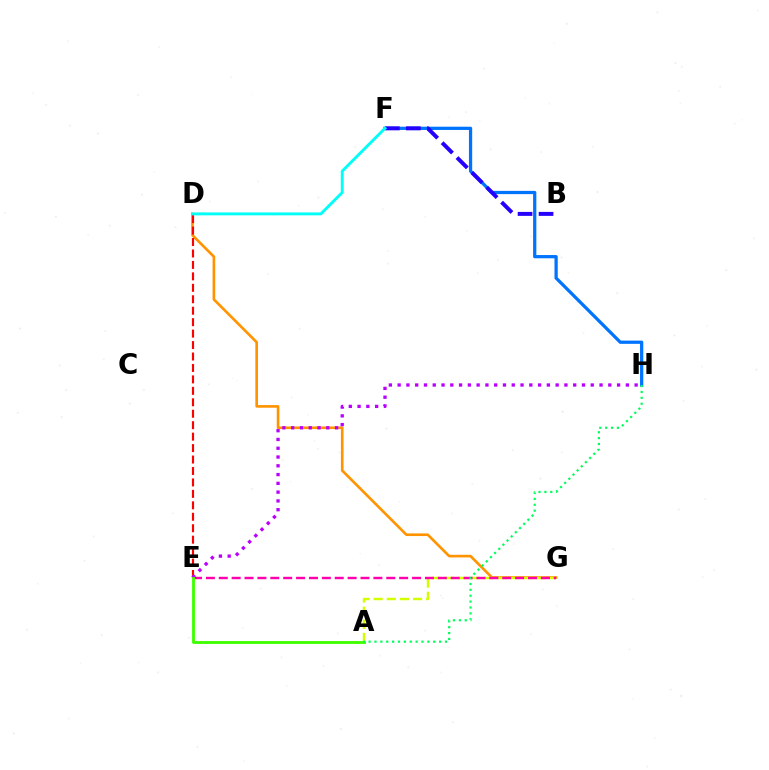{('D', 'G'): [{'color': '#ff9400', 'line_style': 'solid', 'thickness': 1.9}], ('D', 'E'): [{'color': '#ff0000', 'line_style': 'dashed', 'thickness': 1.56}], ('A', 'G'): [{'color': '#d1ff00', 'line_style': 'dashed', 'thickness': 1.78}], ('E', 'H'): [{'color': '#b900ff', 'line_style': 'dotted', 'thickness': 2.38}], ('E', 'G'): [{'color': '#ff00ac', 'line_style': 'dashed', 'thickness': 1.75}], ('F', 'H'): [{'color': '#0074ff', 'line_style': 'solid', 'thickness': 2.34}], ('A', 'E'): [{'color': '#3dff00', 'line_style': 'solid', 'thickness': 2.05}], ('B', 'F'): [{'color': '#2500ff', 'line_style': 'dashed', 'thickness': 2.86}], ('D', 'F'): [{'color': '#00fff6', 'line_style': 'solid', 'thickness': 2.08}], ('A', 'H'): [{'color': '#00ff5c', 'line_style': 'dotted', 'thickness': 1.6}]}